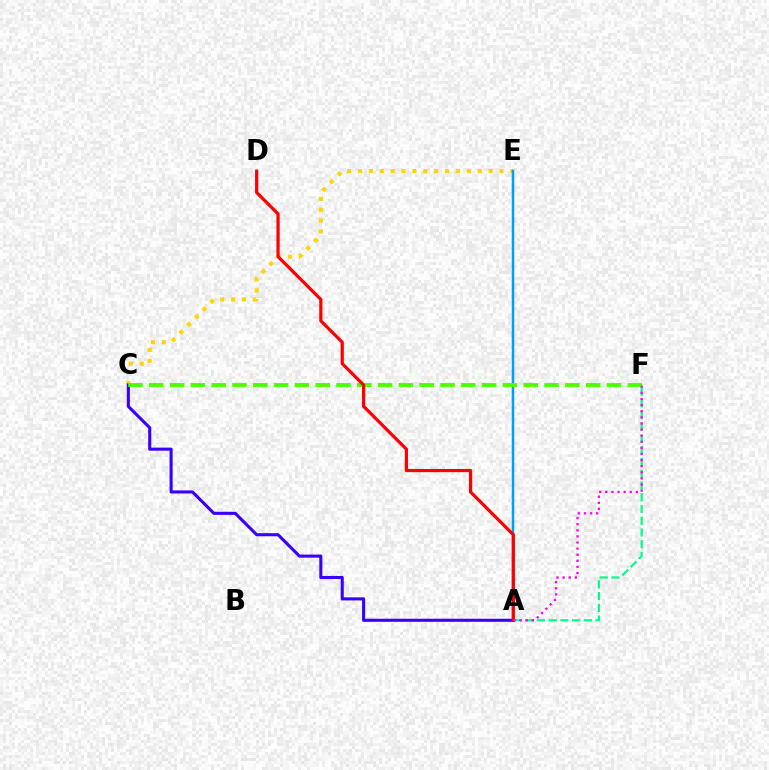{('C', 'E'): [{'color': '#ffd500', 'line_style': 'dotted', 'thickness': 2.96}], ('A', 'F'): [{'color': '#00ff86', 'line_style': 'dashed', 'thickness': 1.59}, {'color': '#ff00ed', 'line_style': 'dotted', 'thickness': 1.66}], ('A', 'E'): [{'color': '#009eff', 'line_style': 'solid', 'thickness': 1.8}], ('A', 'C'): [{'color': '#3700ff', 'line_style': 'solid', 'thickness': 2.22}], ('C', 'F'): [{'color': '#4fff00', 'line_style': 'dashed', 'thickness': 2.83}], ('A', 'D'): [{'color': '#ff0000', 'line_style': 'solid', 'thickness': 2.3}]}